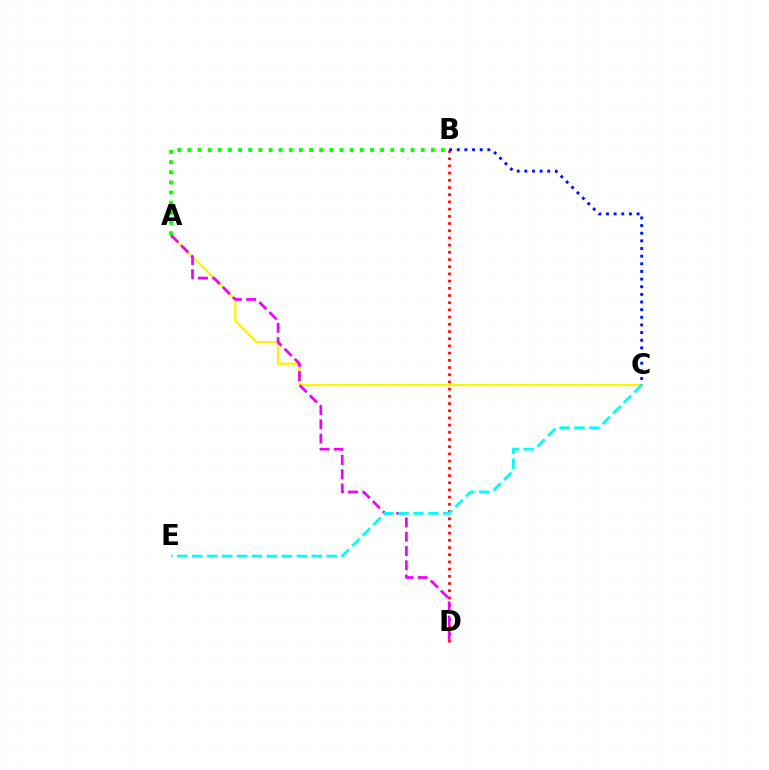{('B', 'D'): [{'color': '#ff0000', 'line_style': 'dotted', 'thickness': 1.96}], ('A', 'C'): [{'color': '#fcf500', 'line_style': 'solid', 'thickness': 1.69}], ('A', 'D'): [{'color': '#ee00ff', 'line_style': 'dashed', 'thickness': 1.94}], ('B', 'C'): [{'color': '#0010ff', 'line_style': 'dotted', 'thickness': 2.08}], ('A', 'B'): [{'color': '#08ff00', 'line_style': 'dotted', 'thickness': 2.76}], ('C', 'E'): [{'color': '#00fff6', 'line_style': 'dashed', 'thickness': 2.03}]}